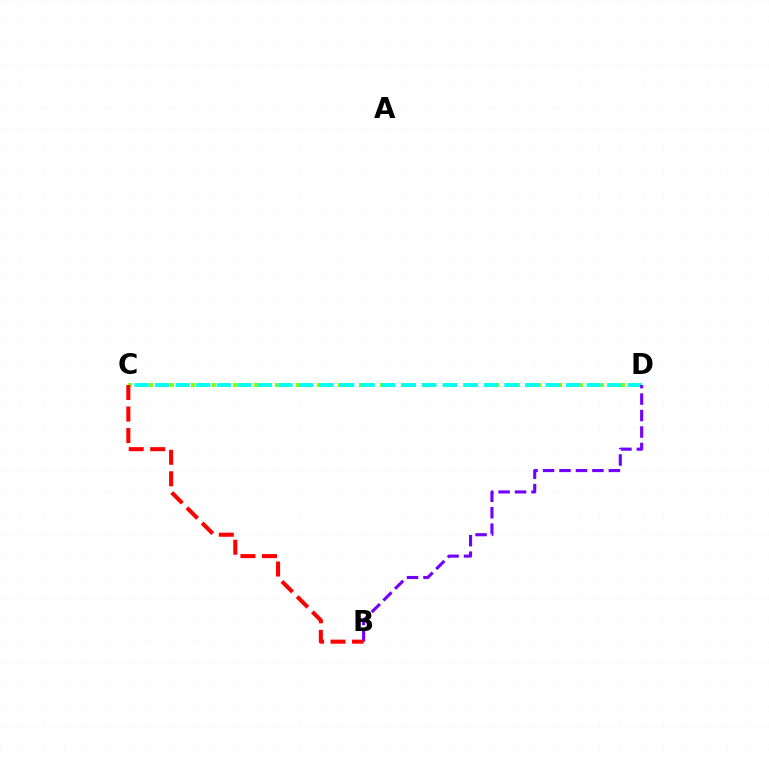{('C', 'D'): [{'color': '#84ff00', 'line_style': 'dotted', 'thickness': 2.85}, {'color': '#00fff6', 'line_style': 'dashed', 'thickness': 2.79}], ('B', 'D'): [{'color': '#7200ff', 'line_style': 'dashed', 'thickness': 2.24}], ('B', 'C'): [{'color': '#ff0000', 'line_style': 'dashed', 'thickness': 2.92}]}